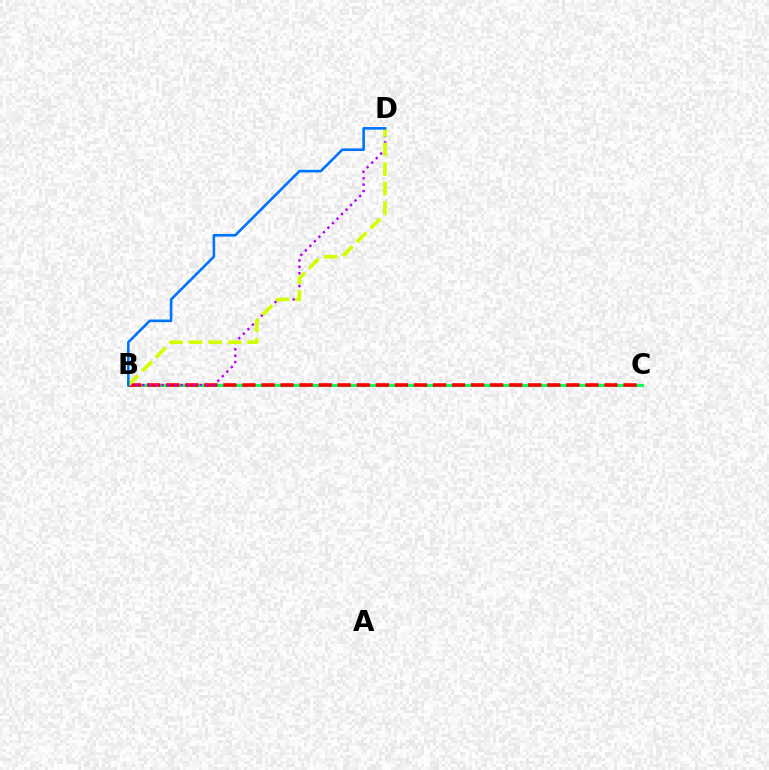{('B', 'C'): [{'color': '#00ff5c', 'line_style': 'solid', 'thickness': 2.09}, {'color': '#ff0000', 'line_style': 'dashed', 'thickness': 2.59}], ('B', 'D'): [{'color': '#b900ff', 'line_style': 'dotted', 'thickness': 1.74}, {'color': '#d1ff00', 'line_style': 'dashed', 'thickness': 2.65}, {'color': '#0074ff', 'line_style': 'solid', 'thickness': 1.88}]}